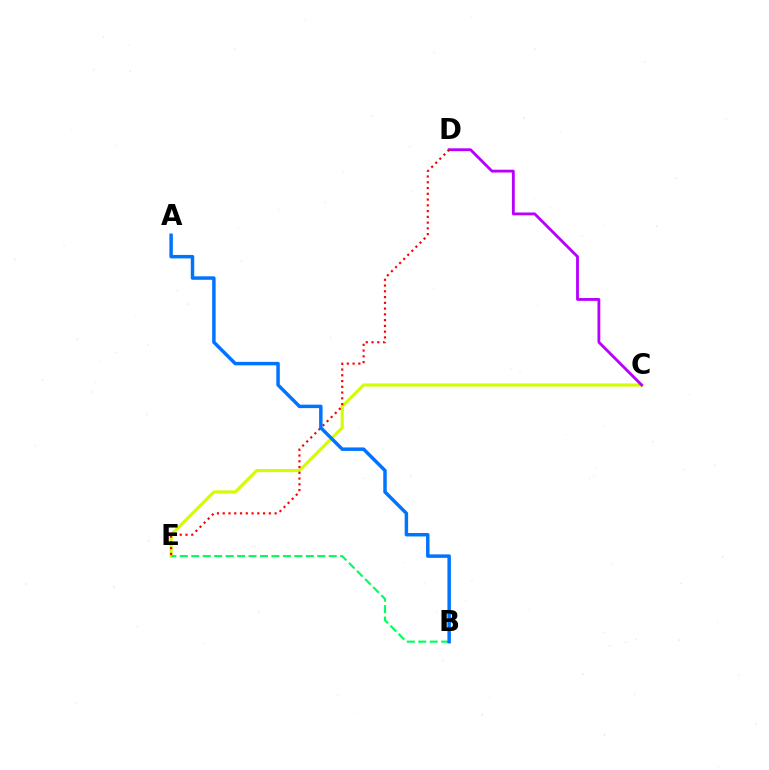{('C', 'E'): [{'color': '#d1ff00', 'line_style': 'solid', 'thickness': 2.26}], ('C', 'D'): [{'color': '#b900ff', 'line_style': 'solid', 'thickness': 2.04}], ('D', 'E'): [{'color': '#ff0000', 'line_style': 'dotted', 'thickness': 1.57}], ('B', 'E'): [{'color': '#00ff5c', 'line_style': 'dashed', 'thickness': 1.56}], ('A', 'B'): [{'color': '#0074ff', 'line_style': 'solid', 'thickness': 2.5}]}